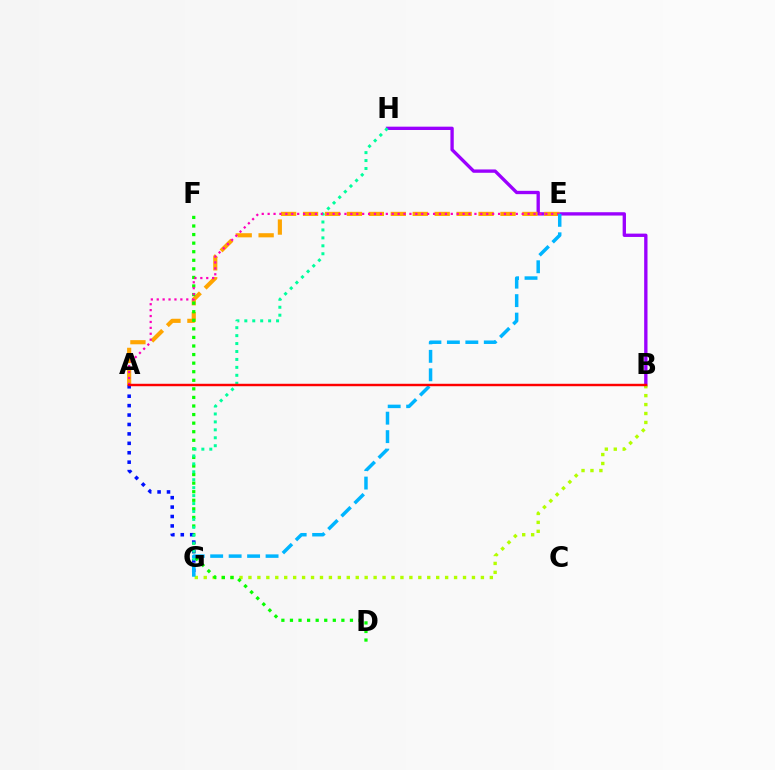{('B', 'H'): [{'color': '#9b00ff', 'line_style': 'solid', 'thickness': 2.4}], ('B', 'G'): [{'color': '#b3ff00', 'line_style': 'dotted', 'thickness': 2.43}], ('A', 'E'): [{'color': '#ffa500', 'line_style': 'dashed', 'thickness': 2.98}, {'color': '#ff00bd', 'line_style': 'dotted', 'thickness': 1.61}], ('D', 'F'): [{'color': '#08ff00', 'line_style': 'dotted', 'thickness': 2.33}], ('A', 'G'): [{'color': '#0010ff', 'line_style': 'dotted', 'thickness': 2.56}], ('G', 'H'): [{'color': '#00ff9d', 'line_style': 'dotted', 'thickness': 2.16}], ('E', 'G'): [{'color': '#00b5ff', 'line_style': 'dashed', 'thickness': 2.51}], ('A', 'B'): [{'color': '#ff0000', 'line_style': 'solid', 'thickness': 1.75}]}